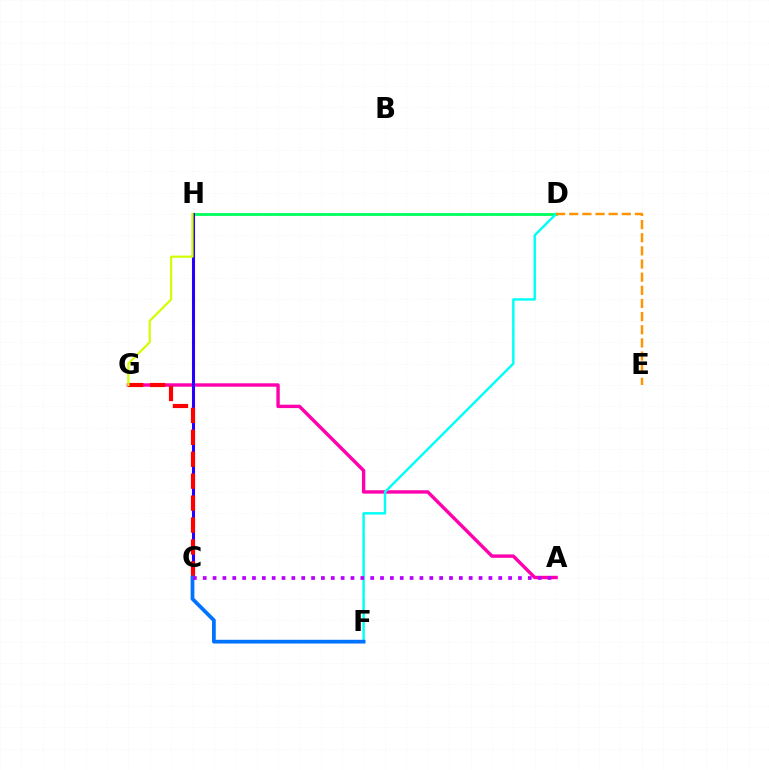{('D', 'H'): [{'color': '#00ff5c', 'line_style': 'solid', 'thickness': 2.01}], ('A', 'G'): [{'color': '#ff00ac', 'line_style': 'solid', 'thickness': 2.45}], ('C', 'H'): [{'color': '#3dff00', 'line_style': 'dashed', 'thickness': 1.84}, {'color': '#2500ff', 'line_style': 'solid', 'thickness': 2.21}], ('D', 'F'): [{'color': '#00fff6', 'line_style': 'solid', 'thickness': 1.75}], ('C', 'G'): [{'color': '#ff0000', 'line_style': 'dashed', 'thickness': 2.98}], ('G', 'H'): [{'color': '#d1ff00', 'line_style': 'solid', 'thickness': 1.57}], ('C', 'F'): [{'color': '#0074ff', 'line_style': 'solid', 'thickness': 2.7}], ('D', 'E'): [{'color': '#ff9400', 'line_style': 'dashed', 'thickness': 1.79}], ('A', 'C'): [{'color': '#b900ff', 'line_style': 'dotted', 'thickness': 2.68}]}